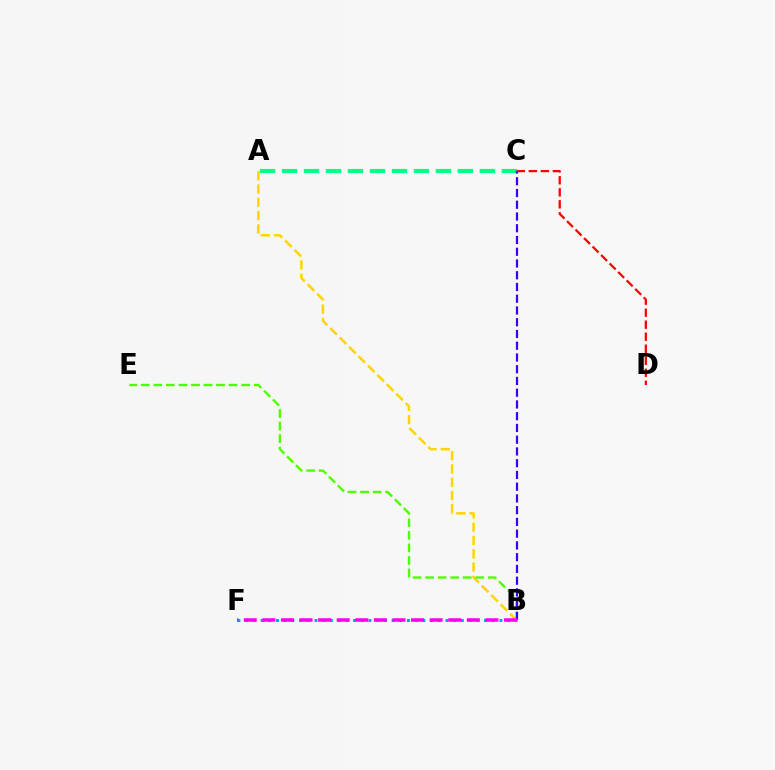{('A', 'B'): [{'color': '#ffd500', 'line_style': 'dashed', 'thickness': 1.81}], ('A', 'C'): [{'color': '#00ff86', 'line_style': 'dashed', 'thickness': 2.99}], ('B', 'E'): [{'color': '#4fff00', 'line_style': 'dashed', 'thickness': 1.7}], ('B', 'C'): [{'color': '#3700ff', 'line_style': 'dashed', 'thickness': 1.6}], ('B', 'F'): [{'color': '#009eff', 'line_style': 'dotted', 'thickness': 2.09}, {'color': '#ff00ed', 'line_style': 'dashed', 'thickness': 2.53}], ('C', 'D'): [{'color': '#ff0000', 'line_style': 'dashed', 'thickness': 1.63}]}